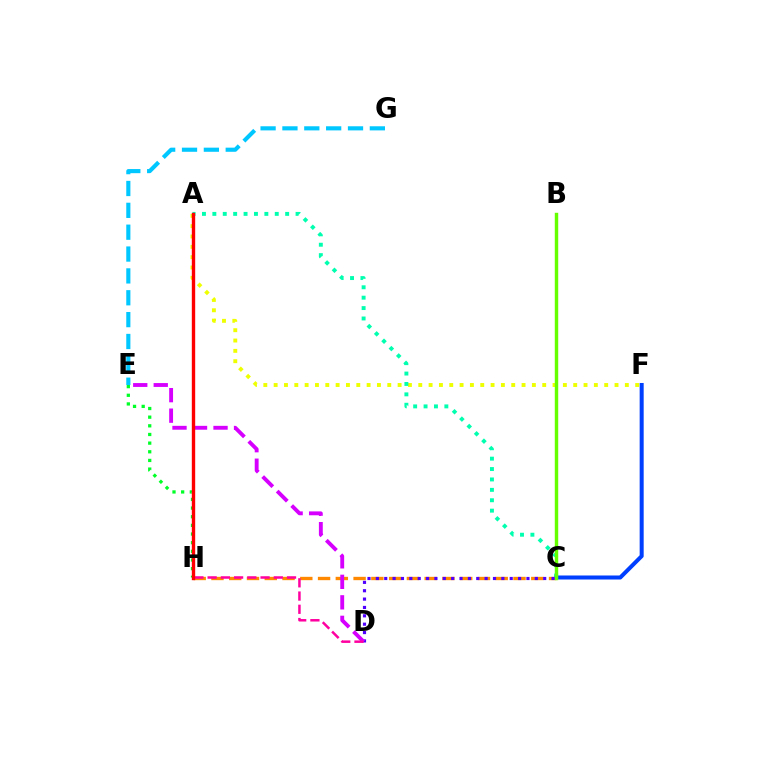{('C', 'F'): [{'color': '#003fff', 'line_style': 'solid', 'thickness': 2.9}], ('E', 'H'): [{'color': '#00ff27', 'line_style': 'dotted', 'thickness': 2.35}], ('C', 'H'): [{'color': '#ff8800', 'line_style': 'dashed', 'thickness': 2.41}], ('A', 'F'): [{'color': '#eeff00', 'line_style': 'dotted', 'thickness': 2.81}], ('A', 'C'): [{'color': '#00ffaf', 'line_style': 'dotted', 'thickness': 2.83}], ('B', 'C'): [{'color': '#66ff00', 'line_style': 'solid', 'thickness': 2.47}], ('C', 'D'): [{'color': '#4f00ff', 'line_style': 'dotted', 'thickness': 2.27}], ('D', 'E'): [{'color': '#d600ff', 'line_style': 'dashed', 'thickness': 2.79}], ('E', 'G'): [{'color': '#00c7ff', 'line_style': 'dashed', 'thickness': 2.97}], ('D', 'H'): [{'color': '#ff00a0', 'line_style': 'dashed', 'thickness': 1.8}], ('A', 'H'): [{'color': '#ff0000', 'line_style': 'solid', 'thickness': 2.44}]}